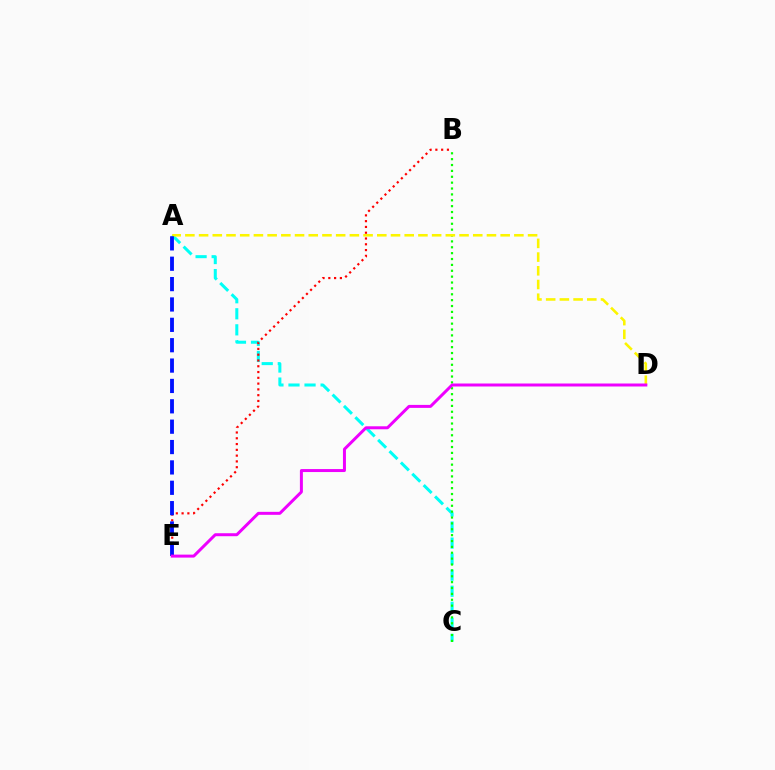{('A', 'C'): [{'color': '#00fff6', 'line_style': 'dashed', 'thickness': 2.18}], ('B', 'C'): [{'color': '#08ff00', 'line_style': 'dotted', 'thickness': 1.6}], ('B', 'E'): [{'color': '#ff0000', 'line_style': 'dotted', 'thickness': 1.57}], ('A', 'D'): [{'color': '#fcf500', 'line_style': 'dashed', 'thickness': 1.86}], ('A', 'E'): [{'color': '#0010ff', 'line_style': 'dashed', 'thickness': 2.77}], ('D', 'E'): [{'color': '#ee00ff', 'line_style': 'solid', 'thickness': 2.15}]}